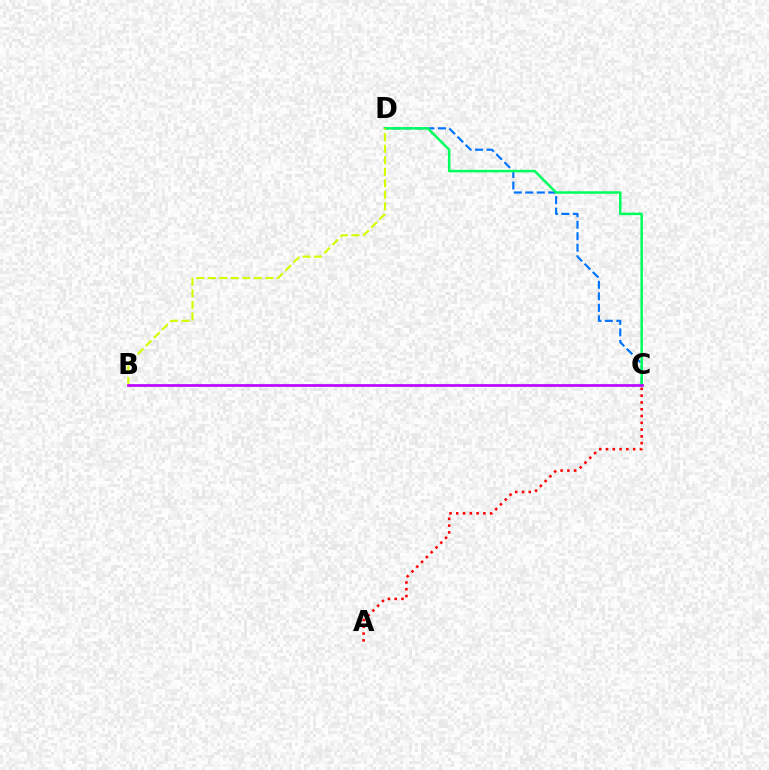{('C', 'D'): [{'color': '#0074ff', 'line_style': 'dashed', 'thickness': 1.56}, {'color': '#00ff5c', 'line_style': 'solid', 'thickness': 1.8}], ('B', 'D'): [{'color': '#d1ff00', 'line_style': 'dashed', 'thickness': 1.57}], ('A', 'C'): [{'color': '#ff0000', 'line_style': 'dotted', 'thickness': 1.84}], ('B', 'C'): [{'color': '#b900ff', 'line_style': 'solid', 'thickness': 1.94}]}